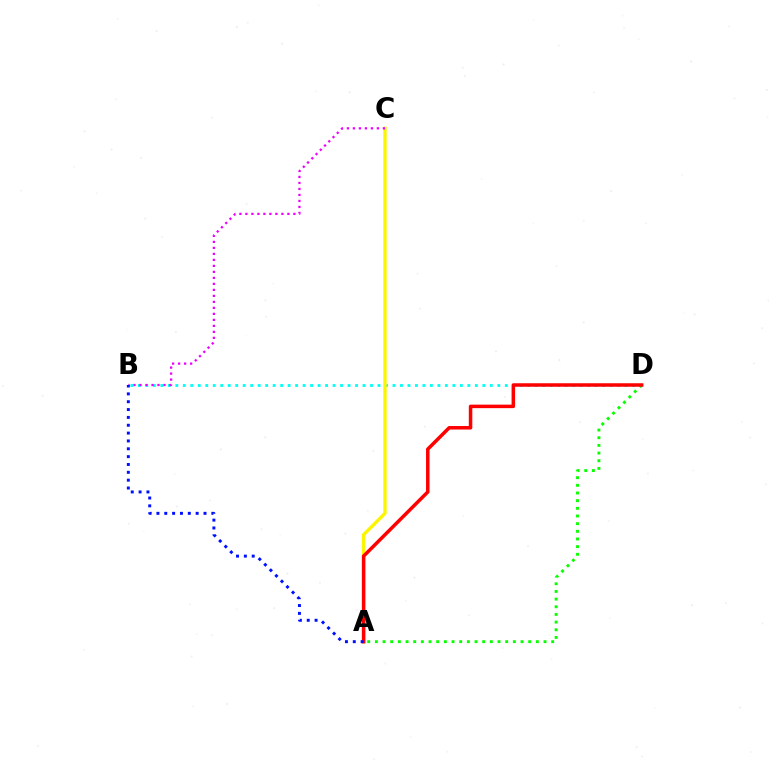{('B', 'D'): [{'color': '#00fff6', 'line_style': 'dotted', 'thickness': 2.03}], ('A', 'D'): [{'color': '#08ff00', 'line_style': 'dotted', 'thickness': 2.08}, {'color': '#ff0000', 'line_style': 'solid', 'thickness': 2.53}], ('A', 'C'): [{'color': '#fcf500', 'line_style': 'solid', 'thickness': 2.41}], ('B', 'C'): [{'color': '#ee00ff', 'line_style': 'dotted', 'thickness': 1.63}], ('A', 'B'): [{'color': '#0010ff', 'line_style': 'dotted', 'thickness': 2.13}]}